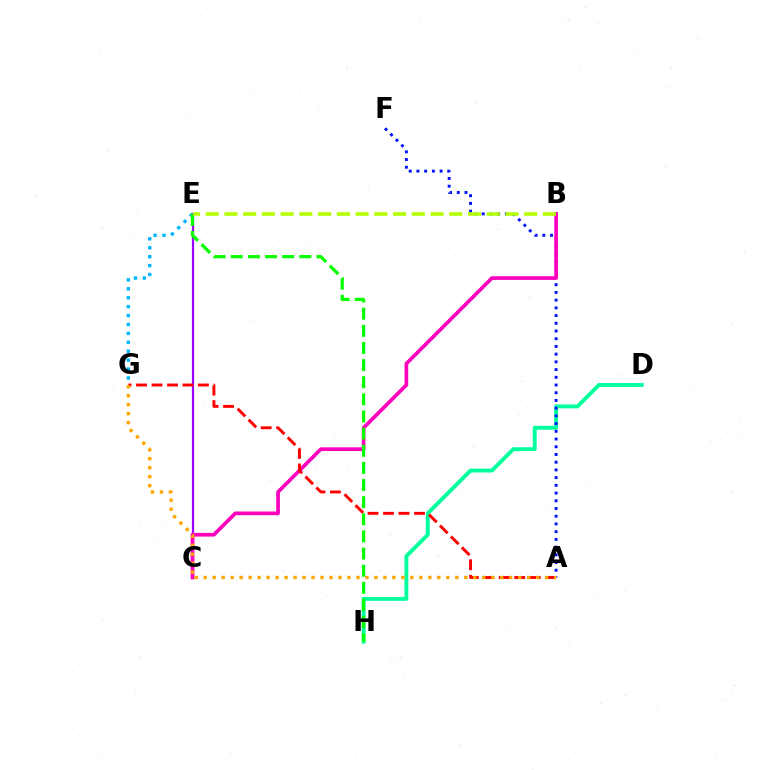{('C', 'E'): [{'color': '#9b00ff', 'line_style': 'solid', 'thickness': 1.59}], ('D', 'H'): [{'color': '#00ff9d', 'line_style': 'solid', 'thickness': 2.8}], ('E', 'G'): [{'color': '#00b5ff', 'line_style': 'dotted', 'thickness': 2.42}], ('A', 'F'): [{'color': '#0010ff', 'line_style': 'dotted', 'thickness': 2.1}], ('B', 'C'): [{'color': '#ff00bd', 'line_style': 'solid', 'thickness': 2.66}], ('A', 'G'): [{'color': '#ff0000', 'line_style': 'dashed', 'thickness': 2.1}, {'color': '#ffa500', 'line_style': 'dotted', 'thickness': 2.44}], ('E', 'H'): [{'color': '#08ff00', 'line_style': 'dashed', 'thickness': 2.33}], ('B', 'E'): [{'color': '#b3ff00', 'line_style': 'dashed', 'thickness': 2.55}]}